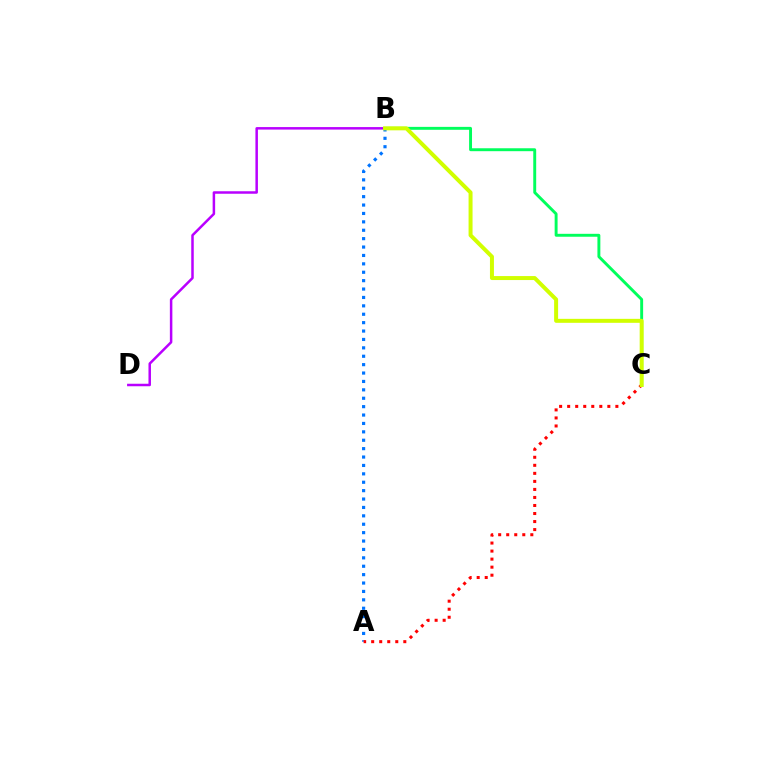{('B', 'D'): [{'color': '#b900ff', 'line_style': 'solid', 'thickness': 1.8}], ('B', 'C'): [{'color': '#00ff5c', 'line_style': 'solid', 'thickness': 2.1}, {'color': '#d1ff00', 'line_style': 'solid', 'thickness': 2.86}], ('A', 'B'): [{'color': '#0074ff', 'line_style': 'dotted', 'thickness': 2.28}], ('A', 'C'): [{'color': '#ff0000', 'line_style': 'dotted', 'thickness': 2.18}]}